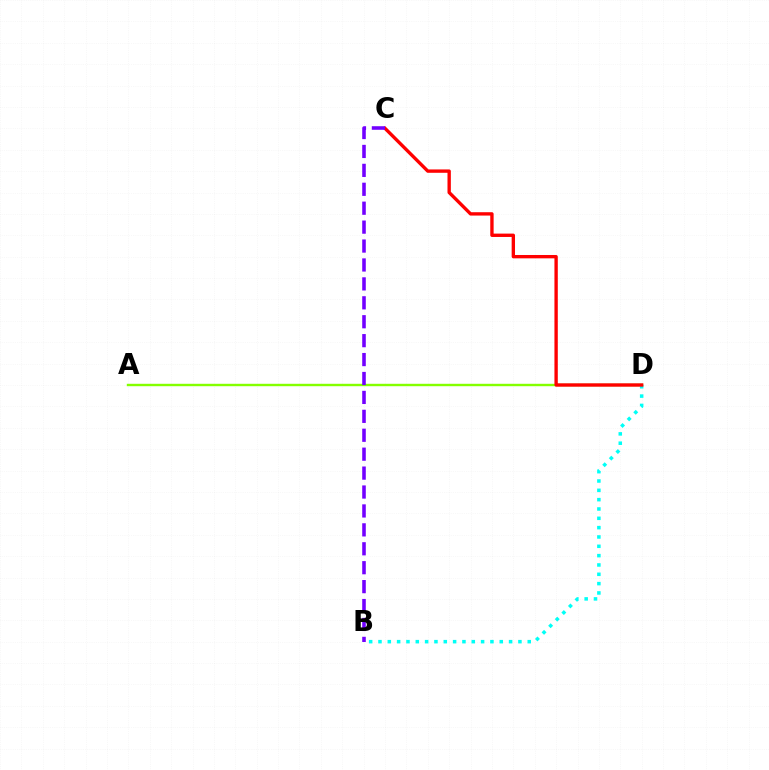{('A', 'D'): [{'color': '#84ff00', 'line_style': 'solid', 'thickness': 1.73}], ('B', 'D'): [{'color': '#00fff6', 'line_style': 'dotted', 'thickness': 2.53}], ('C', 'D'): [{'color': '#ff0000', 'line_style': 'solid', 'thickness': 2.42}], ('B', 'C'): [{'color': '#7200ff', 'line_style': 'dashed', 'thickness': 2.57}]}